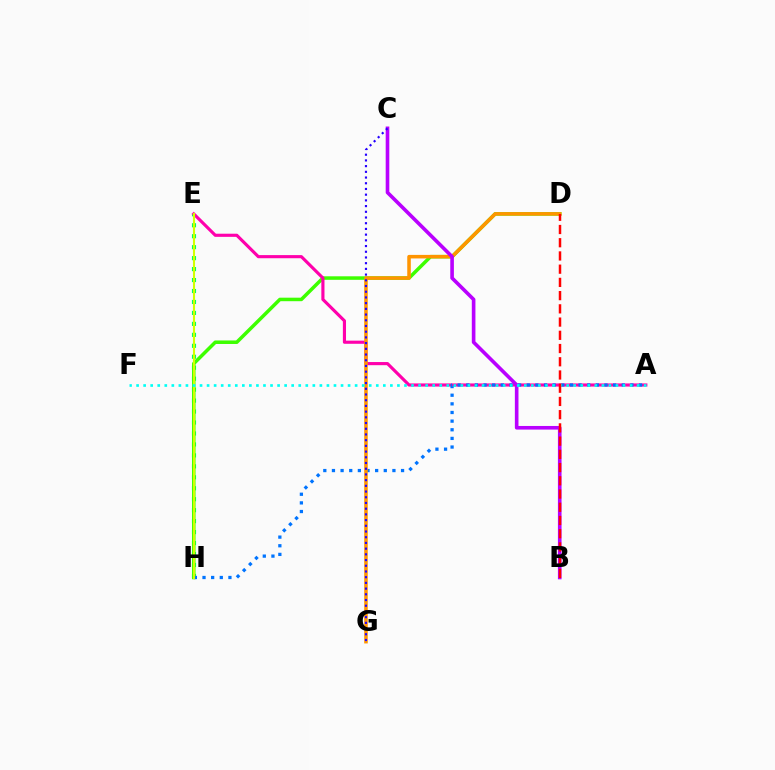{('E', 'H'): [{'color': '#00ff5c', 'line_style': 'dotted', 'thickness': 2.98}, {'color': '#d1ff00', 'line_style': 'solid', 'thickness': 1.51}], ('D', 'H'): [{'color': '#3dff00', 'line_style': 'solid', 'thickness': 2.53}], ('A', 'E'): [{'color': '#ff00ac', 'line_style': 'solid', 'thickness': 2.26}], ('A', 'H'): [{'color': '#0074ff', 'line_style': 'dotted', 'thickness': 2.35}], ('D', 'G'): [{'color': '#ff9400', 'line_style': 'solid', 'thickness': 2.55}], ('B', 'C'): [{'color': '#b900ff', 'line_style': 'solid', 'thickness': 2.61}], ('C', 'G'): [{'color': '#2500ff', 'line_style': 'dotted', 'thickness': 1.55}], ('A', 'F'): [{'color': '#00fff6', 'line_style': 'dotted', 'thickness': 1.92}], ('B', 'D'): [{'color': '#ff0000', 'line_style': 'dashed', 'thickness': 1.8}]}